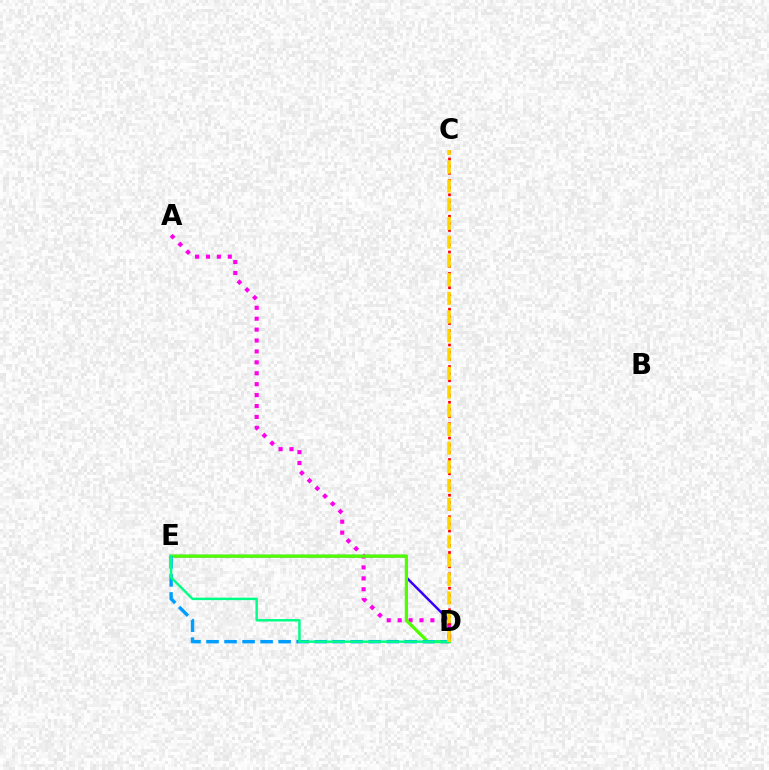{('D', 'E'): [{'color': '#3700ff', 'line_style': 'solid', 'thickness': 1.78}, {'color': '#4fff00', 'line_style': 'solid', 'thickness': 2.33}, {'color': '#009eff', 'line_style': 'dashed', 'thickness': 2.45}, {'color': '#00ff86', 'line_style': 'solid', 'thickness': 1.77}], ('A', 'D'): [{'color': '#ff00ed', 'line_style': 'dotted', 'thickness': 2.96}], ('C', 'D'): [{'color': '#ff0000', 'line_style': 'dotted', 'thickness': 1.94}, {'color': '#ffd500', 'line_style': 'dashed', 'thickness': 2.54}]}